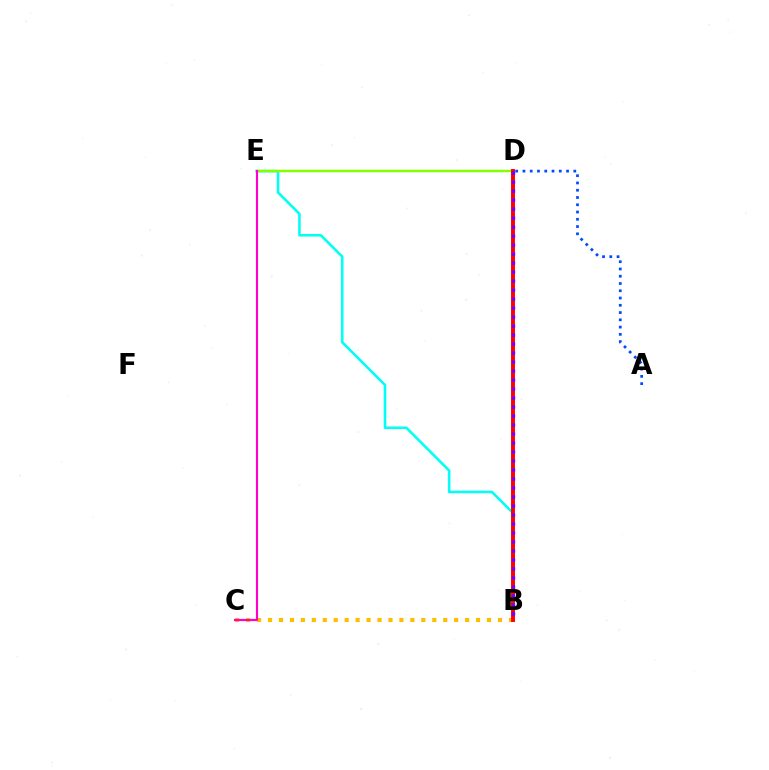{('B', 'E'): [{'color': '#00fff6', 'line_style': 'solid', 'thickness': 1.86}], ('A', 'D'): [{'color': '#004bff', 'line_style': 'dotted', 'thickness': 1.97}], ('D', 'E'): [{'color': '#84ff00', 'line_style': 'solid', 'thickness': 1.77}], ('B', 'C'): [{'color': '#ffbd00', 'line_style': 'dotted', 'thickness': 2.98}], ('C', 'E'): [{'color': '#ff00cf', 'line_style': 'solid', 'thickness': 1.55}], ('B', 'D'): [{'color': '#00ff39', 'line_style': 'solid', 'thickness': 1.58}, {'color': '#ff0000', 'line_style': 'solid', 'thickness': 2.83}, {'color': '#7200ff', 'line_style': 'dotted', 'thickness': 2.44}]}